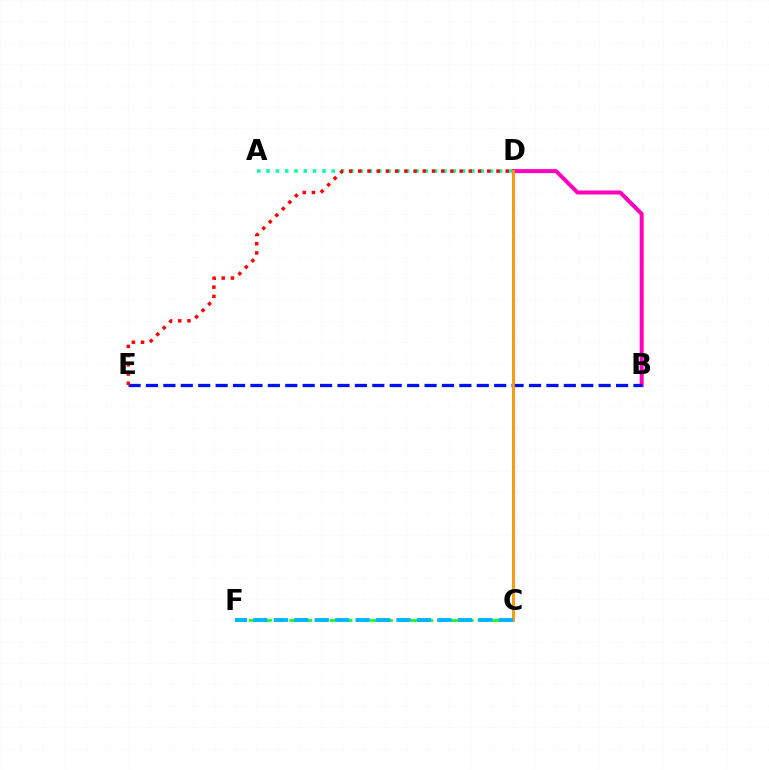{('B', 'D'): [{'color': '#ff00bd', 'line_style': 'solid', 'thickness': 2.88}], ('A', 'D'): [{'color': '#00ff9d', 'line_style': 'dotted', 'thickness': 2.53}], ('C', 'D'): [{'color': '#b3ff00', 'line_style': 'dotted', 'thickness': 2.06}, {'color': '#9b00ff', 'line_style': 'solid', 'thickness': 1.83}, {'color': '#ffa500', 'line_style': 'solid', 'thickness': 1.97}], ('C', 'F'): [{'color': '#08ff00', 'line_style': 'dashed', 'thickness': 1.83}, {'color': '#00b5ff', 'line_style': 'dashed', 'thickness': 2.78}], ('B', 'E'): [{'color': '#0010ff', 'line_style': 'dashed', 'thickness': 2.37}], ('D', 'E'): [{'color': '#ff0000', 'line_style': 'dotted', 'thickness': 2.5}]}